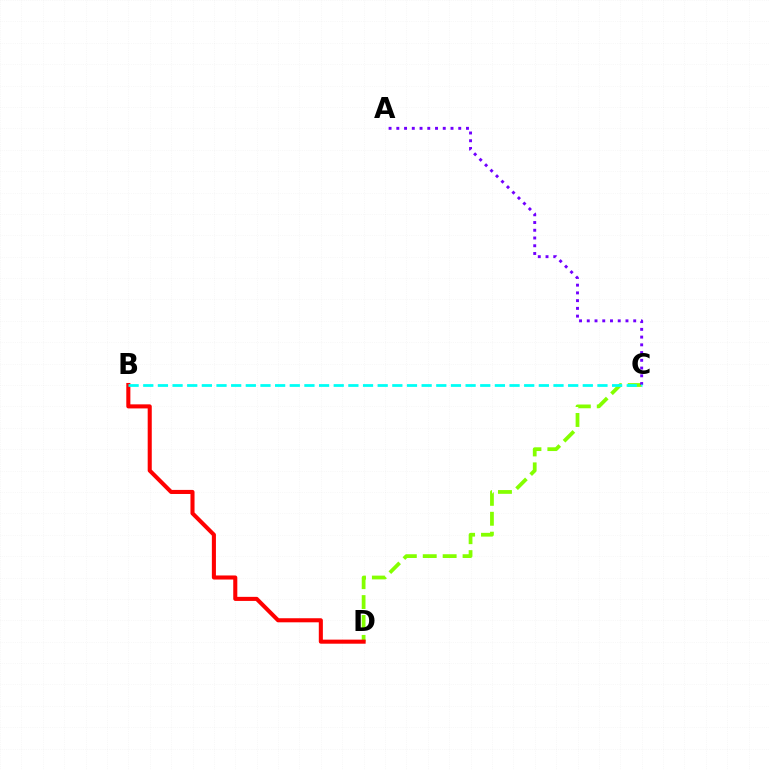{('C', 'D'): [{'color': '#84ff00', 'line_style': 'dashed', 'thickness': 2.71}], ('B', 'D'): [{'color': '#ff0000', 'line_style': 'solid', 'thickness': 2.93}], ('A', 'C'): [{'color': '#7200ff', 'line_style': 'dotted', 'thickness': 2.1}], ('B', 'C'): [{'color': '#00fff6', 'line_style': 'dashed', 'thickness': 1.99}]}